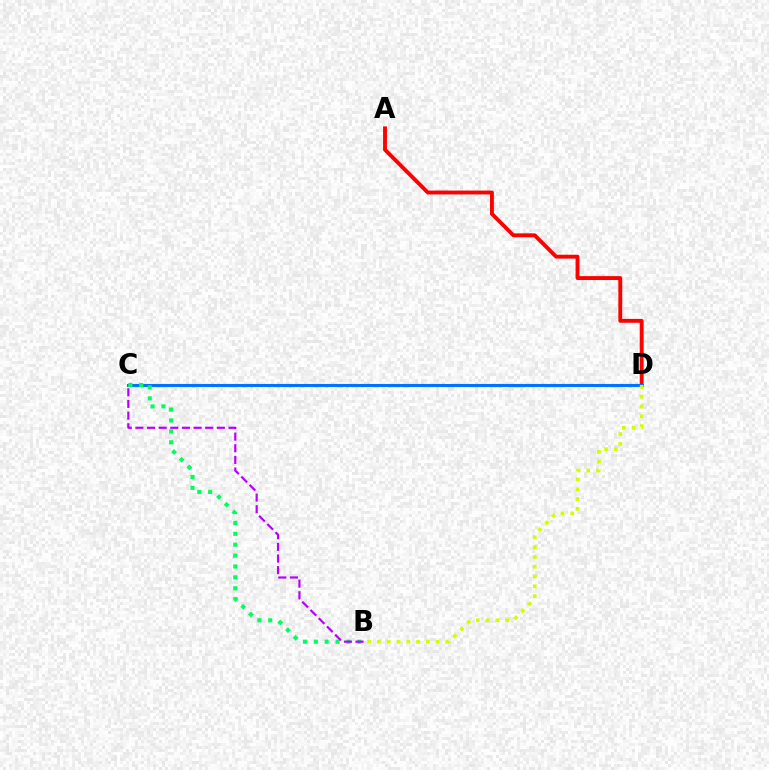{('A', 'D'): [{'color': '#ff0000', 'line_style': 'solid', 'thickness': 2.79}], ('C', 'D'): [{'color': '#0074ff', 'line_style': 'solid', 'thickness': 2.24}], ('B', 'C'): [{'color': '#00ff5c', 'line_style': 'dotted', 'thickness': 2.96}, {'color': '#b900ff', 'line_style': 'dashed', 'thickness': 1.58}], ('B', 'D'): [{'color': '#d1ff00', 'line_style': 'dotted', 'thickness': 2.66}]}